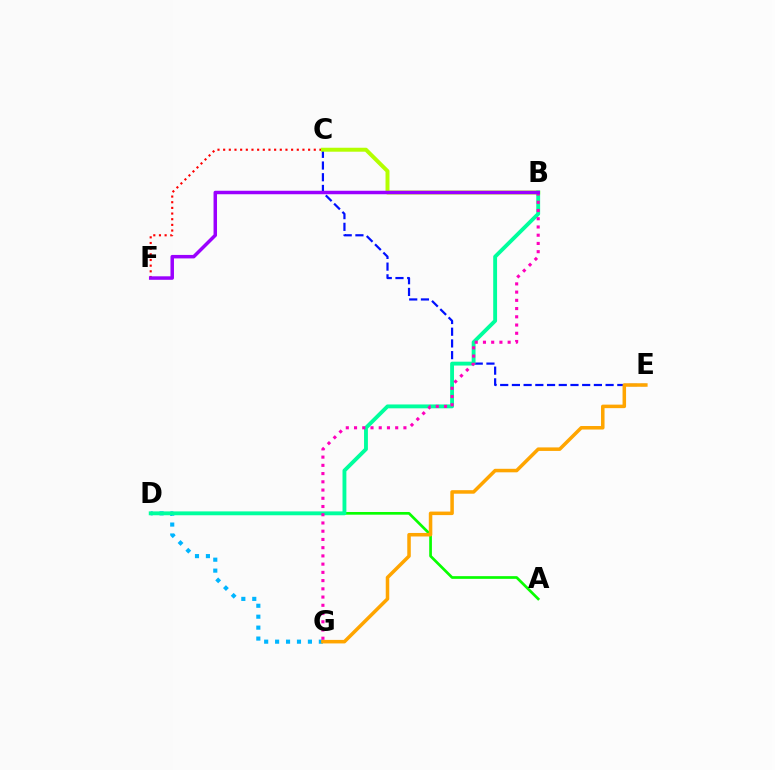{('C', 'F'): [{'color': '#ff0000', 'line_style': 'dotted', 'thickness': 1.54}], ('C', 'E'): [{'color': '#0010ff', 'line_style': 'dashed', 'thickness': 1.59}], ('A', 'D'): [{'color': '#08ff00', 'line_style': 'solid', 'thickness': 1.94}], ('D', 'G'): [{'color': '#00b5ff', 'line_style': 'dotted', 'thickness': 2.97}], ('B', 'C'): [{'color': '#b3ff00', 'line_style': 'solid', 'thickness': 2.85}], ('E', 'G'): [{'color': '#ffa500', 'line_style': 'solid', 'thickness': 2.53}], ('B', 'D'): [{'color': '#00ff9d', 'line_style': 'solid', 'thickness': 2.78}], ('B', 'G'): [{'color': '#ff00bd', 'line_style': 'dotted', 'thickness': 2.24}], ('B', 'F'): [{'color': '#9b00ff', 'line_style': 'solid', 'thickness': 2.51}]}